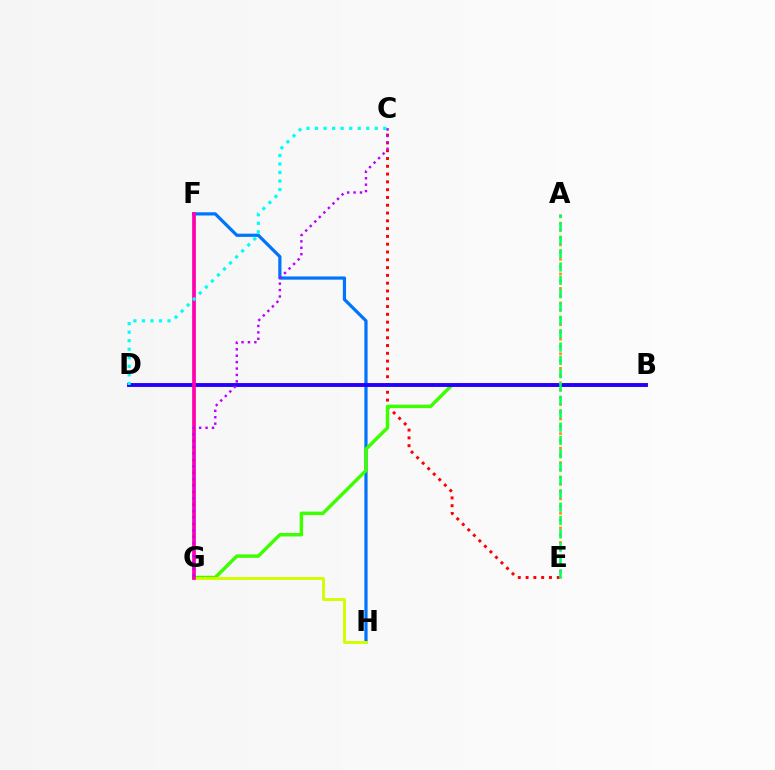{('F', 'H'): [{'color': '#0074ff', 'line_style': 'solid', 'thickness': 2.32}], ('C', 'E'): [{'color': '#ff0000', 'line_style': 'dotted', 'thickness': 2.12}], ('B', 'G'): [{'color': '#3dff00', 'line_style': 'solid', 'thickness': 2.48}], ('B', 'D'): [{'color': '#2500ff', 'line_style': 'solid', 'thickness': 2.8}], ('G', 'H'): [{'color': '#d1ff00', 'line_style': 'solid', 'thickness': 2.1}], ('F', 'G'): [{'color': '#ff00ac', 'line_style': 'solid', 'thickness': 2.67}], ('A', 'E'): [{'color': '#ff9400', 'line_style': 'dotted', 'thickness': 1.97}, {'color': '#00ff5c', 'line_style': 'dashed', 'thickness': 1.81}], ('C', 'G'): [{'color': '#b900ff', 'line_style': 'dotted', 'thickness': 1.74}], ('C', 'D'): [{'color': '#00fff6', 'line_style': 'dotted', 'thickness': 2.32}]}